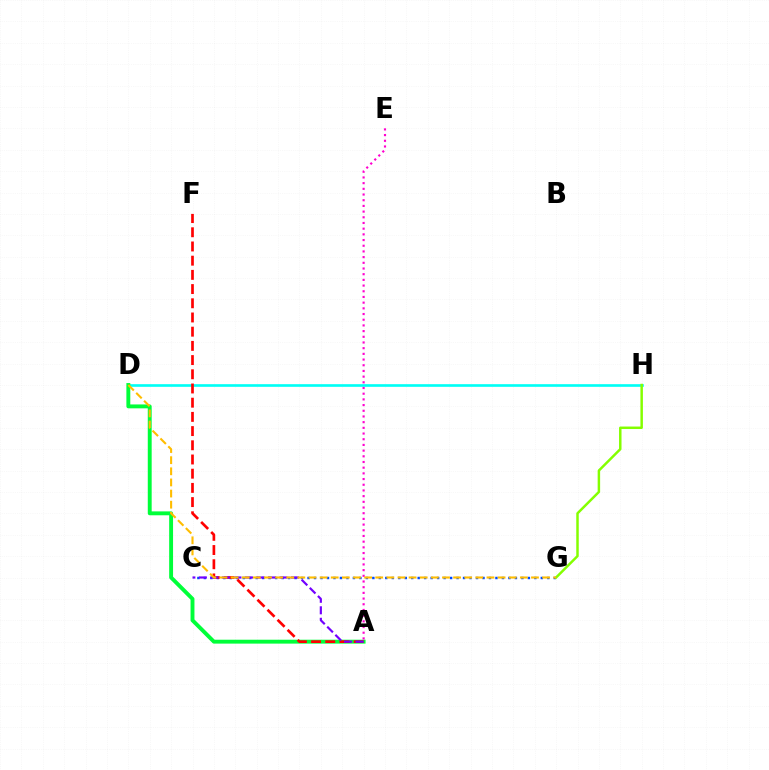{('C', 'G'): [{'color': '#004bff', 'line_style': 'dotted', 'thickness': 1.76}], ('D', 'H'): [{'color': '#00fff6', 'line_style': 'solid', 'thickness': 1.91}], ('A', 'D'): [{'color': '#00ff39', 'line_style': 'solid', 'thickness': 2.81}], ('A', 'F'): [{'color': '#ff0000', 'line_style': 'dashed', 'thickness': 1.93}], ('G', 'H'): [{'color': '#84ff00', 'line_style': 'solid', 'thickness': 1.78}], ('A', 'C'): [{'color': '#7200ff', 'line_style': 'dashed', 'thickness': 1.56}], ('A', 'E'): [{'color': '#ff00cf', 'line_style': 'dotted', 'thickness': 1.55}], ('D', 'G'): [{'color': '#ffbd00', 'line_style': 'dashed', 'thickness': 1.51}]}